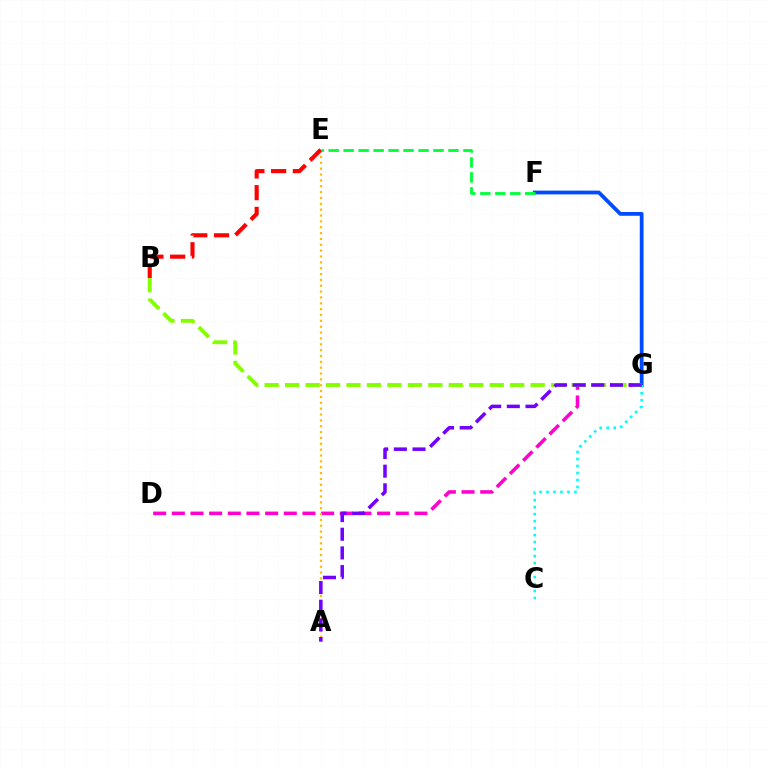{('F', 'G'): [{'color': '#004bff', 'line_style': 'solid', 'thickness': 2.71}], ('D', 'G'): [{'color': '#ff00cf', 'line_style': 'dashed', 'thickness': 2.54}], ('A', 'E'): [{'color': '#ffbd00', 'line_style': 'dotted', 'thickness': 1.59}], ('B', 'G'): [{'color': '#84ff00', 'line_style': 'dashed', 'thickness': 2.78}], ('C', 'G'): [{'color': '#00fff6', 'line_style': 'dotted', 'thickness': 1.9}], ('B', 'E'): [{'color': '#ff0000', 'line_style': 'dashed', 'thickness': 2.95}], ('E', 'F'): [{'color': '#00ff39', 'line_style': 'dashed', 'thickness': 2.03}], ('A', 'G'): [{'color': '#7200ff', 'line_style': 'dashed', 'thickness': 2.54}]}